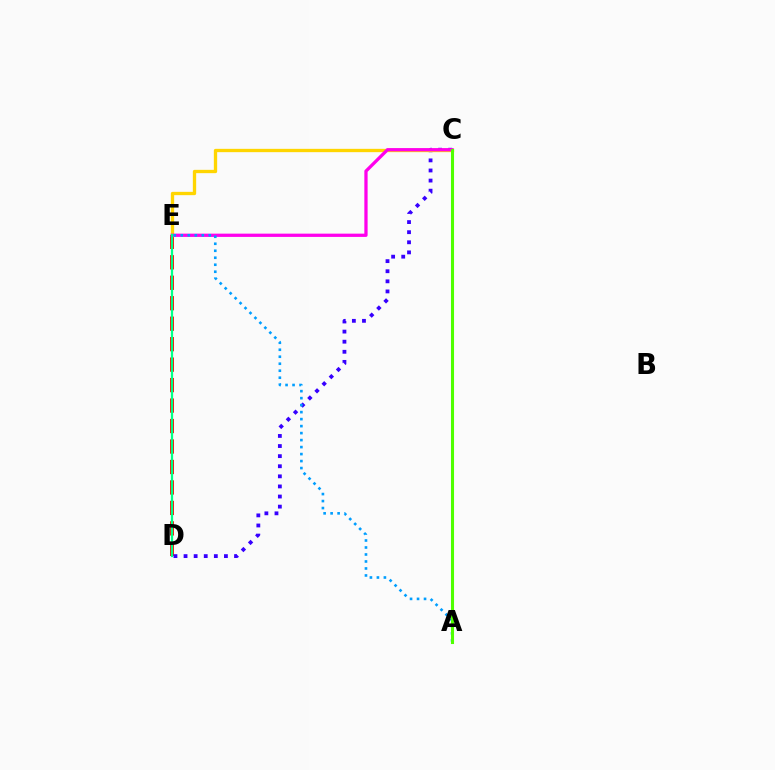{('D', 'E'): [{'color': '#ff0000', 'line_style': 'dashed', 'thickness': 2.78}, {'color': '#00ff86', 'line_style': 'solid', 'thickness': 1.61}], ('C', 'D'): [{'color': '#3700ff', 'line_style': 'dotted', 'thickness': 2.74}], ('C', 'E'): [{'color': '#ffd500', 'line_style': 'solid', 'thickness': 2.39}, {'color': '#ff00ed', 'line_style': 'solid', 'thickness': 2.35}], ('A', 'E'): [{'color': '#009eff', 'line_style': 'dotted', 'thickness': 1.9}], ('A', 'C'): [{'color': '#4fff00', 'line_style': 'solid', 'thickness': 2.21}]}